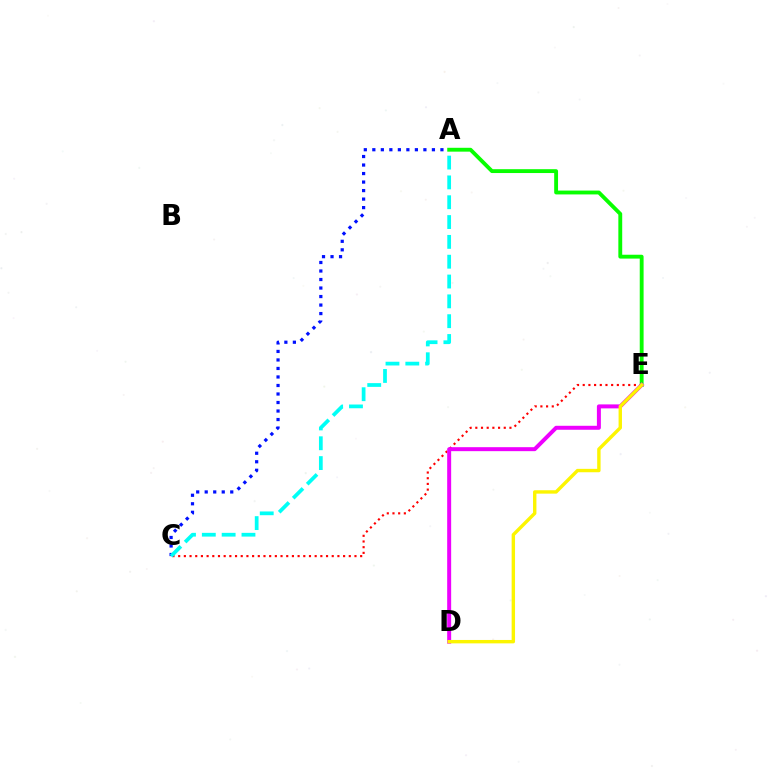{('C', 'E'): [{'color': '#ff0000', 'line_style': 'dotted', 'thickness': 1.55}], ('A', 'C'): [{'color': '#0010ff', 'line_style': 'dotted', 'thickness': 2.31}, {'color': '#00fff6', 'line_style': 'dashed', 'thickness': 2.69}], ('A', 'E'): [{'color': '#08ff00', 'line_style': 'solid', 'thickness': 2.78}], ('D', 'E'): [{'color': '#ee00ff', 'line_style': 'solid', 'thickness': 2.86}, {'color': '#fcf500', 'line_style': 'solid', 'thickness': 2.44}]}